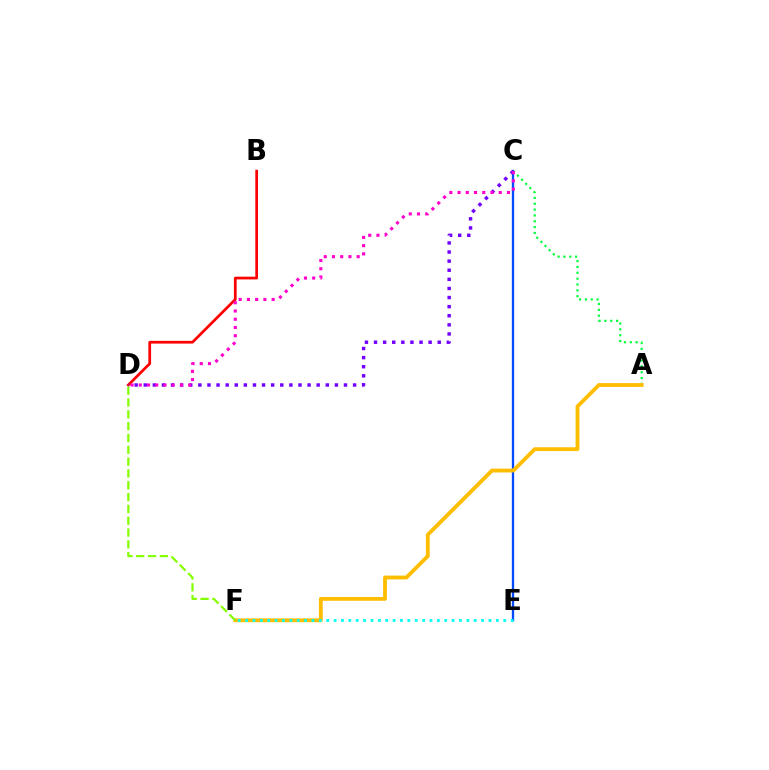{('C', 'E'): [{'color': '#004bff', 'line_style': 'solid', 'thickness': 1.67}], ('A', 'C'): [{'color': '#00ff39', 'line_style': 'dotted', 'thickness': 1.59}], ('B', 'D'): [{'color': '#ff0000', 'line_style': 'solid', 'thickness': 1.96}], ('C', 'D'): [{'color': '#7200ff', 'line_style': 'dotted', 'thickness': 2.47}, {'color': '#ff00cf', 'line_style': 'dotted', 'thickness': 2.24}], ('A', 'F'): [{'color': '#ffbd00', 'line_style': 'solid', 'thickness': 2.75}], ('E', 'F'): [{'color': '#00fff6', 'line_style': 'dotted', 'thickness': 2.0}], ('D', 'F'): [{'color': '#84ff00', 'line_style': 'dashed', 'thickness': 1.61}]}